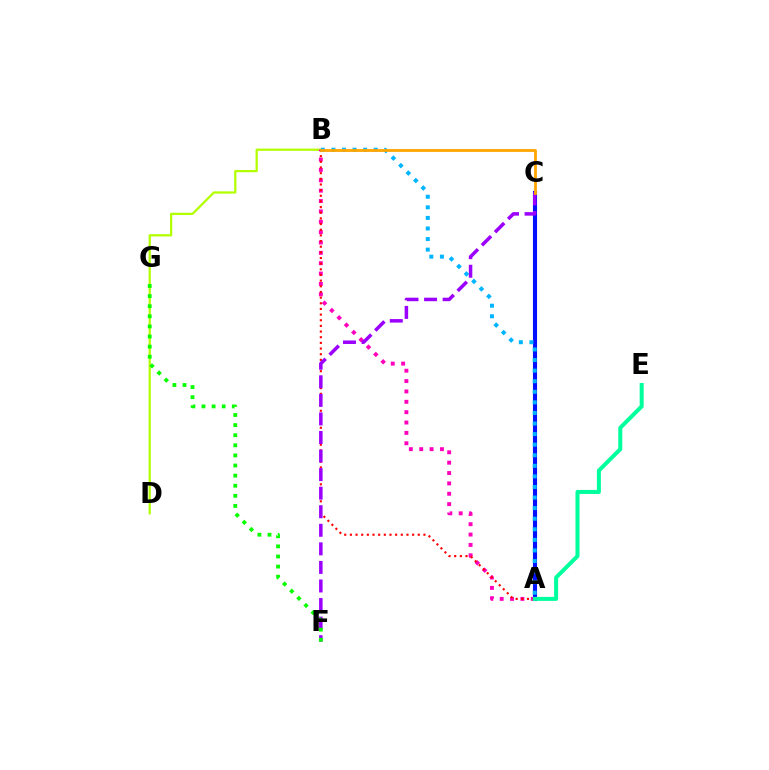{('B', 'D'): [{'color': '#b3ff00', 'line_style': 'solid', 'thickness': 1.63}], ('A', 'C'): [{'color': '#0010ff', 'line_style': 'solid', 'thickness': 2.95}], ('A', 'B'): [{'color': '#ff00bd', 'line_style': 'dotted', 'thickness': 2.82}, {'color': '#ff0000', 'line_style': 'dotted', 'thickness': 1.54}, {'color': '#00b5ff', 'line_style': 'dotted', 'thickness': 2.87}], ('C', 'F'): [{'color': '#9b00ff', 'line_style': 'dashed', 'thickness': 2.52}], ('B', 'C'): [{'color': '#ffa500', 'line_style': 'solid', 'thickness': 2.01}], ('A', 'E'): [{'color': '#00ff9d', 'line_style': 'solid', 'thickness': 2.89}], ('F', 'G'): [{'color': '#08ff00', 'line_style': 'dotted', 'thickness': 2.74}]}